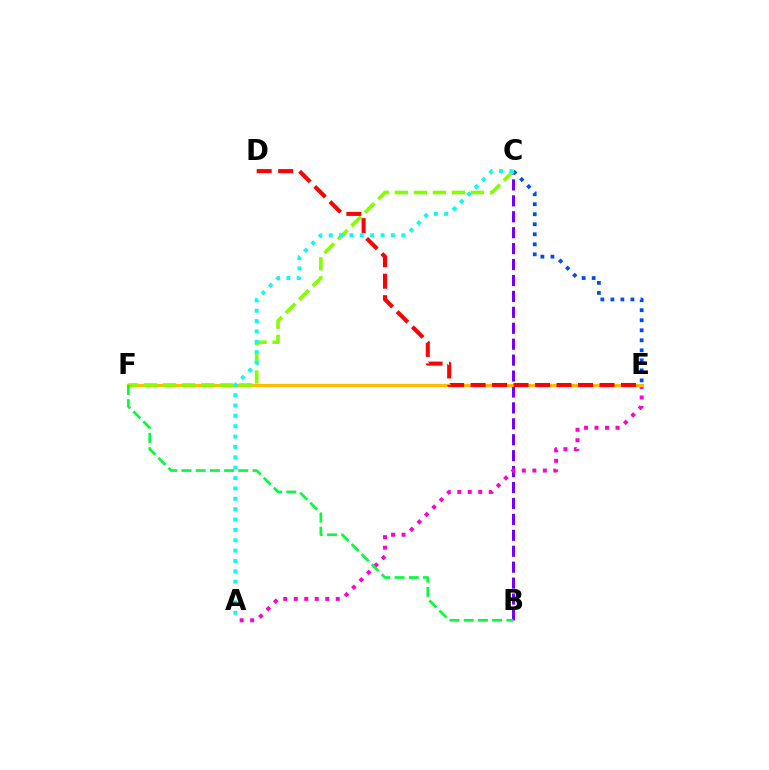{('B', 'C'): [{'color': '#7200ff', 'line_style': 'dashed', 'thickness': 2.16}], ('C', 'E'): [{'color': '#004bff', 'line_style': 'dotted', 'thickness': 2.72}], ('A', 'E'): [{'color': '#ff00cf', 'line_style': 'dotted', 'thickness': 2.85}], ('E', 'F'): [{'color': '#ffbd00', 'line_style': 'solid', 'thickness': 2.36}], ('C', 'F'): [{'color': '#84ff00', 'line_style': 'dashed', 'thickness': 2.59}], ('D', 'E'): [{'color': '#ff0000', 'line_style': 'dashed', 'thickness': 2.92}], ('A', 'C'): [{'color': '#00fff6', 'line_style': 'dotted', 'thickness': 2.82}], ('B', 'F'): [{'color': '#00ff39', 'line_style': 'dashed', 'thickness': 1.93}]}